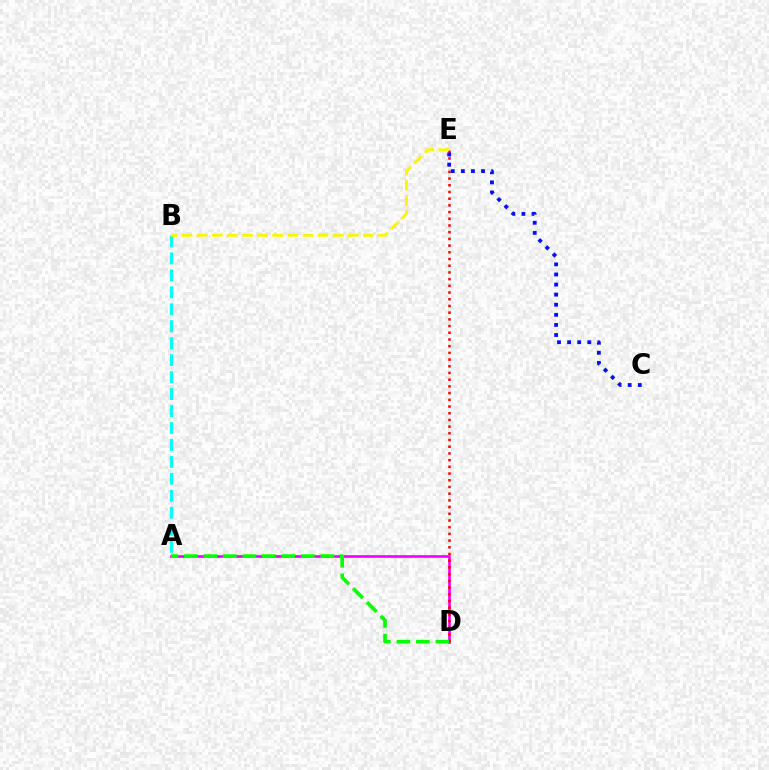{('A', 'D'): [{'color': '#ee00ff', 'line_style': 'solid', 'thickness': 1.91}, {'color': '#08ff00', 'line_style': 'dashed', 'thickness': 2.65}], ('A', 'B'): [{'color': '#00fff6', 'line_style': 'dashed', 'thickness': 2.3}], ('D', 'E'): [{'color': '#ff0000', 'line_style': 'dotted', 'thickness': 1.82}], ('B', 'E'): [{'color': '#fcf500', 'line_style': 'dashed', 'thickness': 2.05}], ('C', 'E'): [{'color': '#0010ff', 'line_style': 'dotted', 'thickness': 2.74}]}